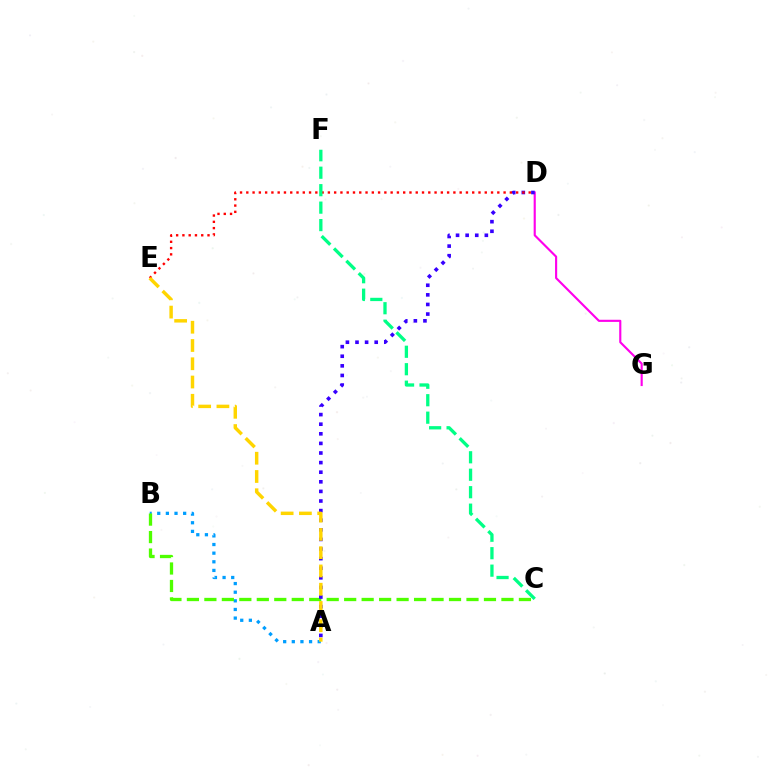{('A', 'B'): [{'color': '#009eff', 'line_style': 'dotted', 'thickness': 2.35}], ('B', 'C'): [{'color': '#4fff00', 'line_style': 'dashed', 'thickness': 2.37}], ('D', 'G'): [{'color': '#ff00ed', 'line_style': 'solid', 'thickness': 1.54}], ('A', 'D'): [{'color': '#3700ff', 'line_style': 'dotted', 'thickness': 2.61}], ('D', 'E'): [{'color': '#ff0000', 'line_style': 'dotted', 'thickness': 1.7}], ('A', 'E'): [{'color': '#ffd500', 'line_style': 'dashed', 'thickness': 2.48}], ('C', 'F'): [{'color': '#00ff86', 'line_style': 'dashed', 'thickness': 2.37}]}